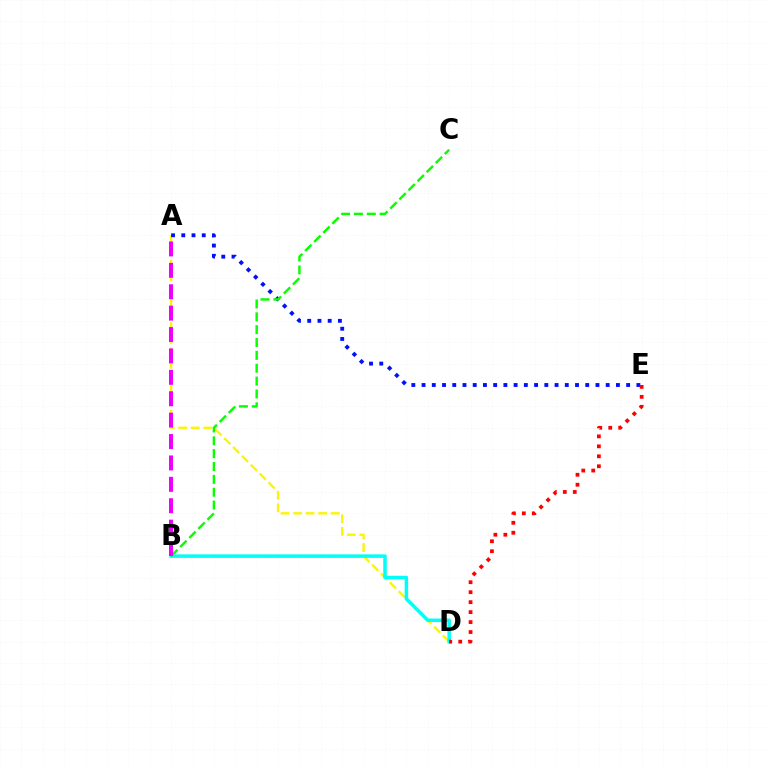{('A', 'D'): [{'color': '#fcf500', 'line_style': 'dashed', 'thickness': 1.7}], ('B', 'D'): [{'color': '#00fff6', 'line_style': 'solid', 'thickness': 2.52}], ('A', 'E'): [{'color': '#0010ff', 'line_style': 'dotted', 'thickness': 2.78}], ('B', 'C'): [{'color': '#08ff00', 'line_style': 'dashed', 'thickness': 1.75}], ('A', 'B'): [{'color': '#ee00ff', 'line_style': 'dashed', 'thickness': 2.91}], ('D', 'E'): [{'color': '#ff0000', 'line_style': 'dotted', 'thickness': 2.71}]}